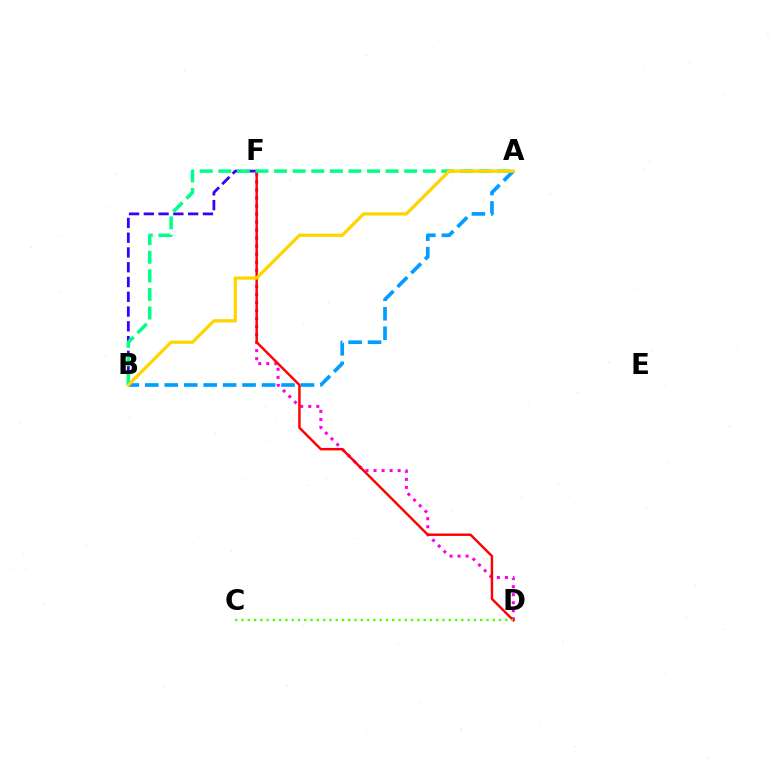{('D', 'F'): [{'color': '#ff00ed', 'line_style': 'dotted', 'thickness': 2.18}, {'color': '#ff0000', 'line_style': 'solid', 'thickness': 1.75}], ('B', 'F'): [{'color': '#3700ff', 'line_style': 'dashed', 'thickness': 2.01}], ('A', 'B'): [{'color': '#009eff', 'line_style': 'dashed', 'thickness': 2.64}, {'color': '#00ff86', 'line_style': 'dashed', 'thickness': 2.53}, {'color': '#ffd500', 'line_style': 'solid', 'thickness': 2.35}], ('C', 'D'): [{'color': '#4fff00', 'line_style': 'dotted', 'thickness': 1.71}]}